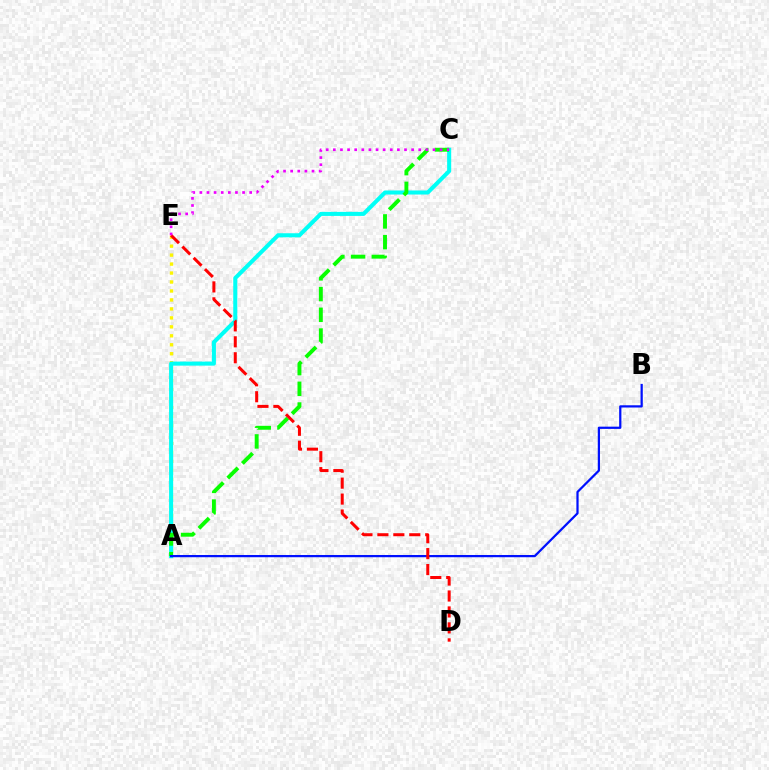{('A', 'E'): [{'color': '#fcf500', 'line_style': 'dotted', 'thickness': 2.44}], ('A', 'C'): [{'color': '#00fff6', 'line_style': 'solid', 'thickness': 2.92}, {'color': '#08ff00', 'line_style': 'dashed', 'thickness': 2.81}], ('A', 'B'): [{'color': '#0010ff', 'line_style': 'solid', 'thickness': 1.61}], ('D', 'E'): [{'color': '#ff0000', 'line_style': 'dashed', 'thickness': 2.17}], ('C', 'E'): [{'color': '#ee00ff', 'line_style': 'dotted', 'thickness': 1.93}]}